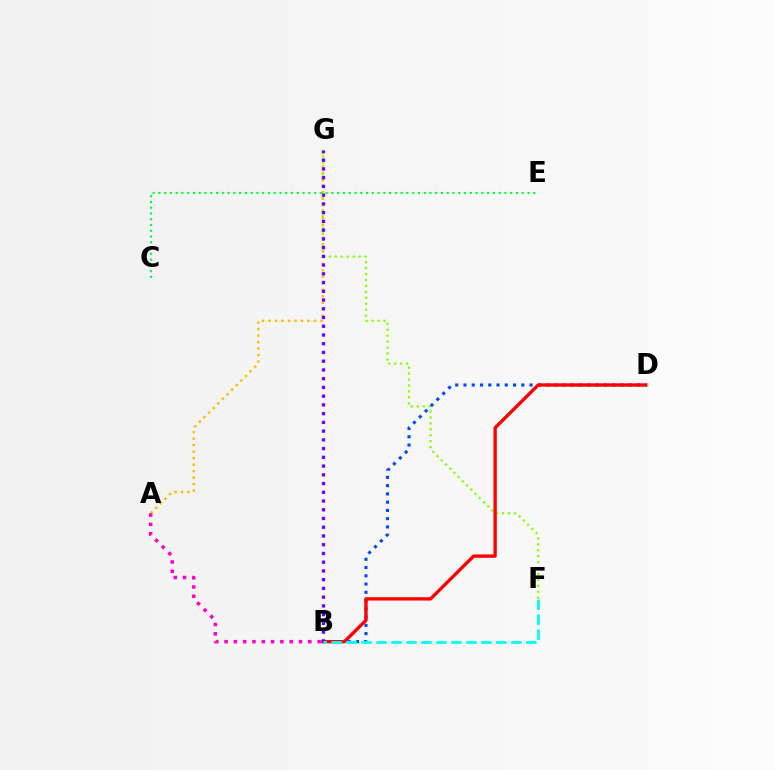{('F', 'G'): [{'color': '#84ff00', 'line_style': 'dotted', 'thickness': 1.61}], ('B', 'D'): [{'color': '#004bff', 'line_style': 'dotted', 'thickness': 2.24}, {'color': '#ff0000', 'line_style': 'solid', 'thickness': 2.41}], ('A', 'G'): [{'color': '#ffbd00', 'line_style': 'dotted', 'thickness': 1.76}], ('B', 'G'): [{'color': '#7200ff', 'line_style': 'dotted', 'thickness': 2.37}], ('A', 'B'): [{'color': '#ff00cf', 'line_style': 'dotted', 'thickness': 2.53}], ('B', 'F'): [{'color': '#00fff6', 'line_style': 'dashed', 'thickness': 2.03}], ('C', 'E'): [{'color': '#00ff39', 'line_style': 'dotted', 'thickness': 1.57}]}